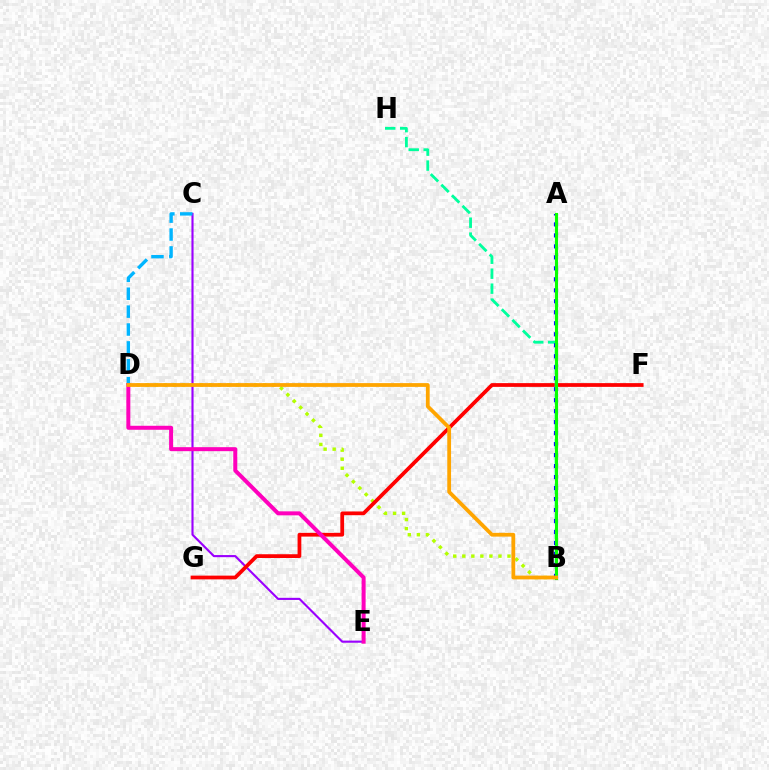{('B', 'D'): [{'color': '#b3ff00', 'line_style': 'dotted', 'thickness': 2.46}, {'color': '#ffa500', 'line_style': 'solid', 'thickness': 2.72}], ('C', 'E'): [{'color': '#9b00ff', 'line_style': 'solid', 'thickness': 1.53}], ('C', 'D'): [{'color': '#00b5ff', 'line_style': 'dashed', 'thickness': 2.43}], ('F', 'G'): [{'color': '#ff0000', 'line_style': 'solid', 'thickness': 2.7}], ('B', 'H'): [{'color': '#00ff9d', 'line_style': 'dashed', 'thickness': 2.03}], ('A', 'B'): [{'color': '#0010ff', 'line_style': 'dotted', 'thickness': 2.98}, {'color': '#08ff00', 'line_style': 'solid', 'thickness': 2.23}], ('D', 'E'): [{'color': '#ff00bd', 'line_style': 'solid', 'thickness': 2.88}]}